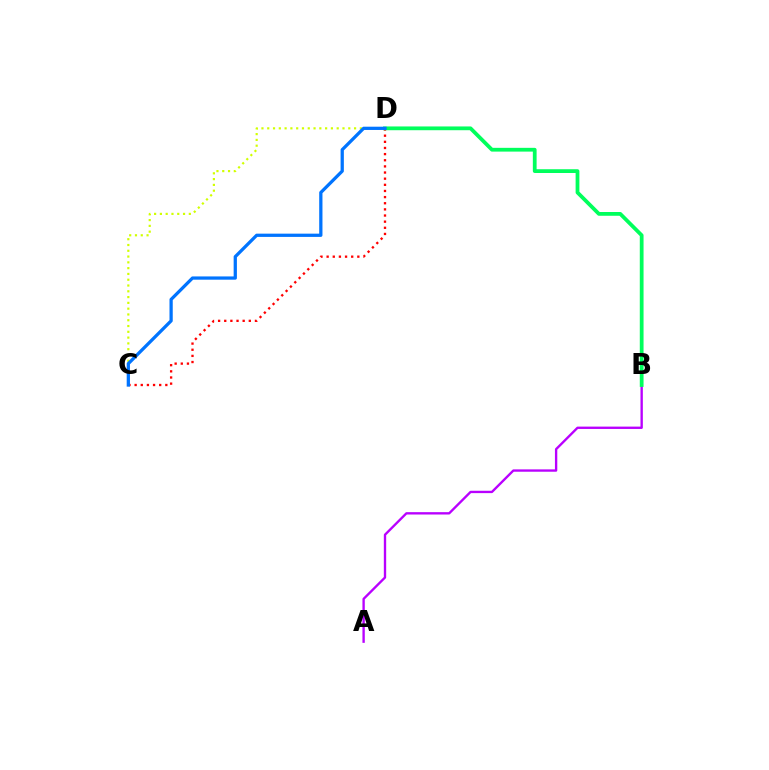{('C', 'D'): [{'color': '#d1ff00', 'line_style': 'dotted', 'thickness': 1.57}, {'color': '#ff0000', 'line_style': 'dotted', 'thickness': 1.67}, {'color': '#0074ff', 'line_style': 'solid', 'thickness': 2.34}], ('A', 'B'): [{'color': '#b900ff', 'line_style': 'solid', 'thickness': 1.69}], ('B', 'D'): [{'color': '#00ff5c', 'line_style': 'solid', 'thickness': 2.71}]}